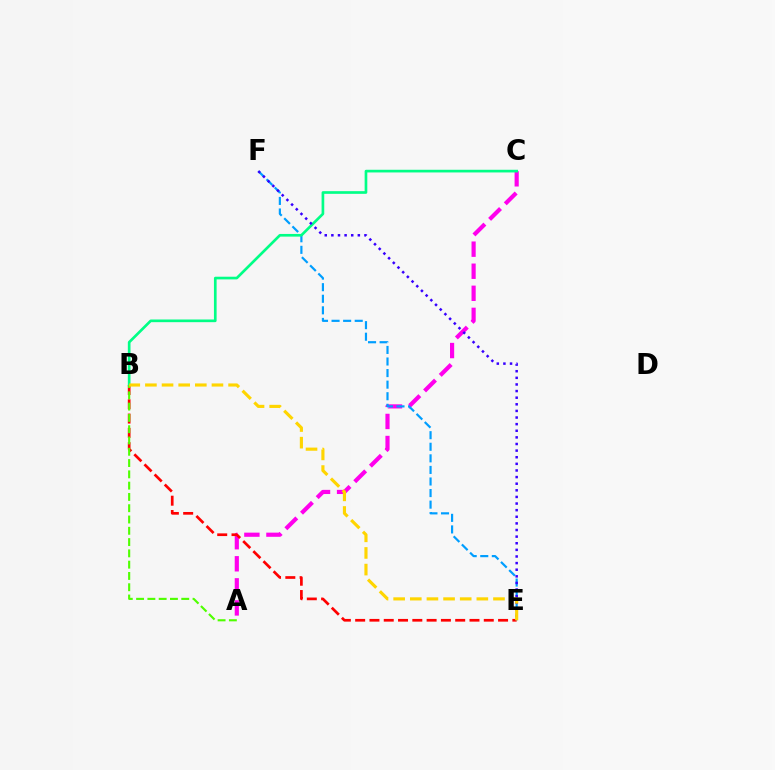{('A', 'C'): [{'color': '#ff00ed', 'line_style': 'dashed', 'thickness': 3.0}], ('B', 'E'): [{'color': '#ff0000', 'line_style': 'dashed', 'thickness': 1.94}, {'color': '#ffd500', 'line_style': 'dashed', 'thickness': 2.26}], ('E', 'F'): [{'color': '#009eff', 'line_style': 'dashed', 'thickness': 1.57}, {'color': '#3700ff', 'line_style': 'dotted', 'thickness': 1.8}], ('B', 'C'): [{'color': '#00ff86', 'line_style': 'solid', 'thickness': 1.92}], ('A', 'B'): [{'color': '#4fff00', 'line_style': 'dashed', 'thickness': 1.53}]}